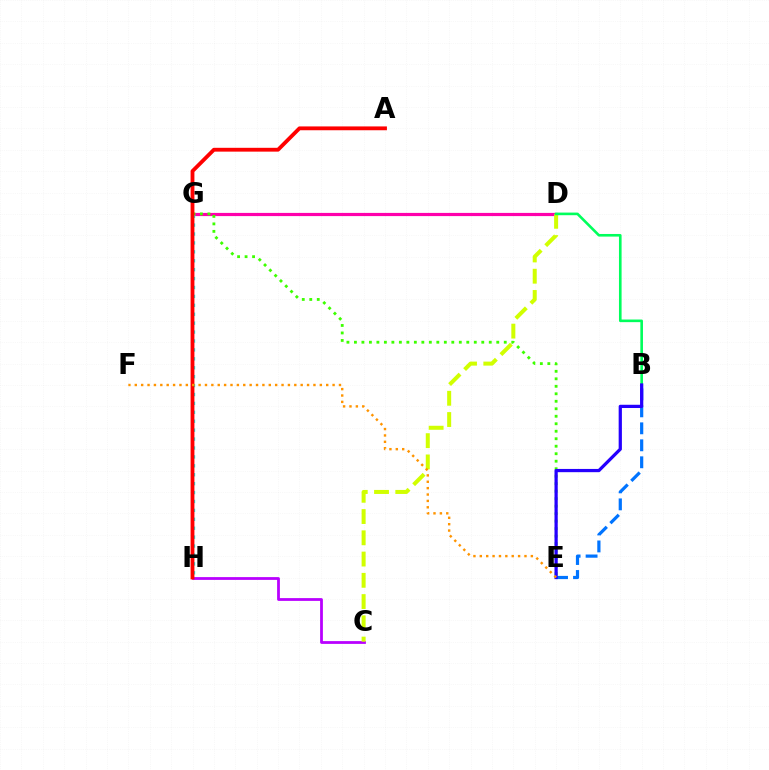{('C', 'H'): [{'color': '#b900ff', 'line_style': 'solid', 'thickness': 2.0}], ('D', 'G'): [{'color': '#ff00ac', 'line_style': 'solid', 'thickness': 2.29}], ('C', 'D'): [{'color': '#d1ff00', 'line_style': 'dashed', 'thickness': 2.89}], ('G', 'H'): [{'color': '#00fff6', 'line_style': 'dotted', 'thickness': 2.42}], ('B', 'E'): [{'color': '#0074ff', 'line_style': 'dashed', 'thickness': 2.31}, {'color': '#2500ff', 'line_style': 'solid', 'thickness': 2.33}], ('E', 'G'): [{'color': '#3dff00', 'line_style': 'dotted', 'thickness': 2.04}], ('B', 'D'): [{'color': '#00ff5c', 'line_style': 'solid', 'thickness': 1.89}], ('A', 'H'): [{'color': '#ff0000', 'line_style': 'solid', 'thickness': 2.75}], ('E', 'F'): [{'color': '#ff9400', 'line_style': 'dotted', 'thickness': 1.73}]}